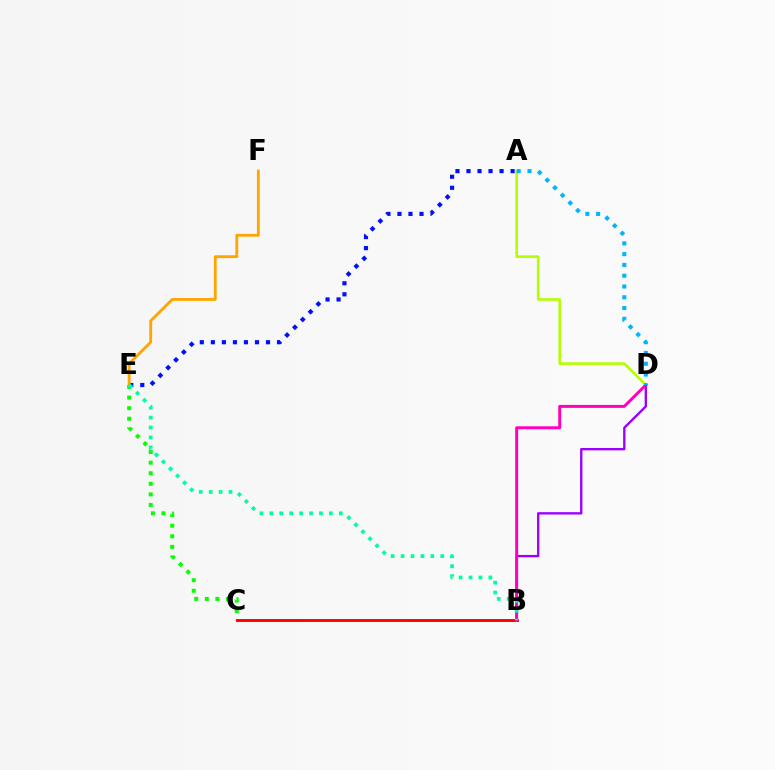{('C', 'E'): [{'color': '#08ff00', 'line_style': 'dotted', 'thickness': 2.87}], ('B', 'C'): [{'color': '#ff0000', 'line_style': 'solid', 'thickness': 2.09}], ('A', 'D'): [{'color': '#b3ff00', 'line_style': 'solid', 'thickness': 1.88}, {'color': '#00b5ff', 'line_style': 'dotted', 'thickness': 2.93}], ('B', 'D'): [{'color': '#9b00ff', 'line_style': 'solid', 'thickness': 1.69}, {'color': '#ff00bd', 'line_style': 'solid', 'thickness': 2.14}], ('A', 'E'): [{'color': '#0010ff', 'line_style': 'dotted', 'thickness': 3.0}], ('E', 'F'): [{'color': '#ffa500', 'line_style': 'solid', 'thickness': 2.04}], ('B', 'E'): [{'color': '#00ff9d', 'line_style': 'dotted', 'thickness': 2.7}]}